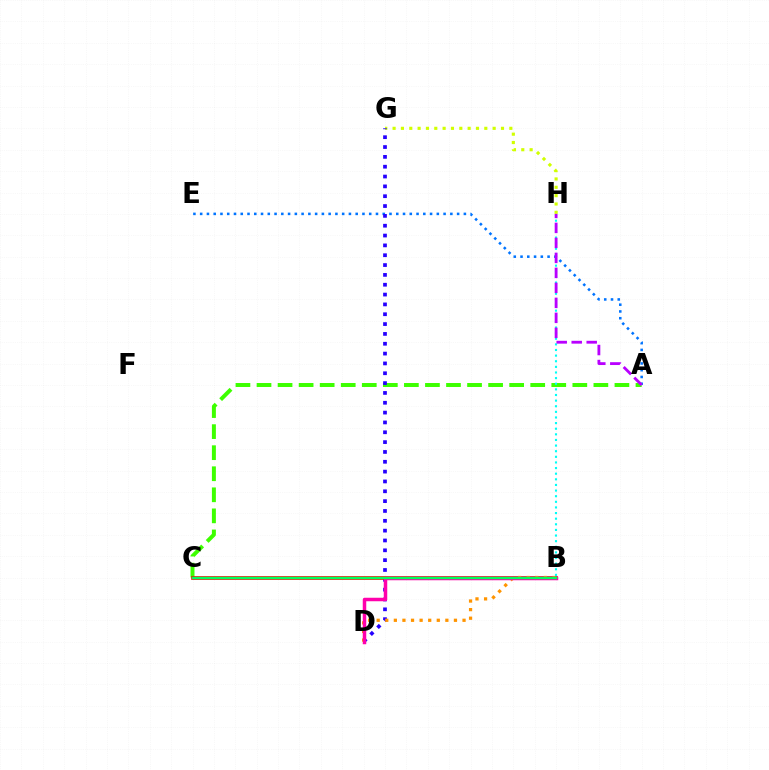{('A', 'C'): [{'color': '#3dff00', 'line_style': 'dashed', 'thickness': 2.86}], ('B', 'H'): [{'color': '#00fff6', 'line_style': 'dotted', 'thickness': 1.53}], ('A', 'E'): [{'color': '#0074ff', 'line_style': 'dotted', 'thickness': 1.84}], ('G', 'H'): [{'color': '#d1ff00', 'line_style': 'dotted', 'thickness': 2.27}], ('D', 'G'): [{'color': '#2500ff', 'line_style': 'dotted', 'thickness': 2.67}], ('B', 'C'): [{'color': '#ff0000', 'line_style': 'solid', 'thickness': 2.64}, {'color': '#00ff5c', 'line_style': 'solid', 'thickness': 1.77}], ('B', 'D'): [{'color': '#ff9400', 'line_style': 'dotted', 'thickness': 2.33}, {'color': '#ff00ac', 'line_style': 'solid', 'thickness': 2.51}], ('A', 'H'): [{'color': '#b900ff', 'line_style': 'dashed', 'thickness': 2.04}]}